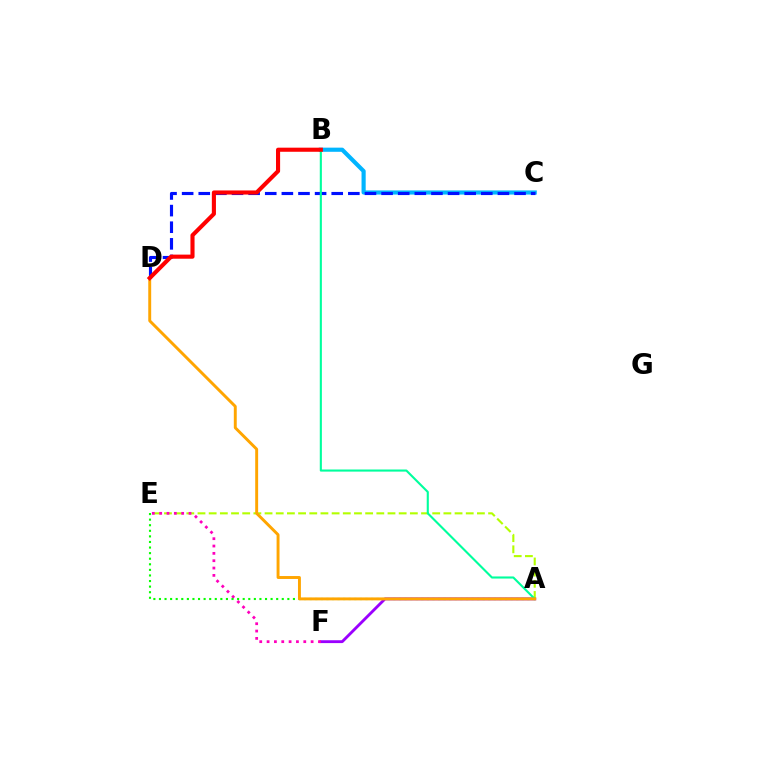{('A', 'F'): [{'color': '#9b00ff', 'line_style': 'solid', 'thickness': 2.05}], ('B', 'C'): [{'color': '#00b5ff', 'line_style': 'solid', 'thickness': 2.99}], ('A', 'E'): [{'color': '#b3ff00', 'line_style': 'dashed', 'thickness': 1.52}, {'color': '#08ff00', 'line_style': 'dotted', 'thickness': 1.52}], ('C', 'D'): [{'color': '#0010ff', 'line_style': 'dashed', 'thickness': 2.26}], ('A', 'B'): [{'color': '#00ff9d', 'line_style': 'solid', 'thickness': 1.52}], ('E', 'F'): [{'color': '#ff00bd', 'line_style': 'dotted', 'thickness': 1.99}], ('A', 'D'): [{'color': '#ffa500', 'line_style': 'solid', 'thickness': 2.11}], ('B', 'D'): [{'color': '#ff0000', 'line_style': 'solid', 'thickness': 2.95}]}